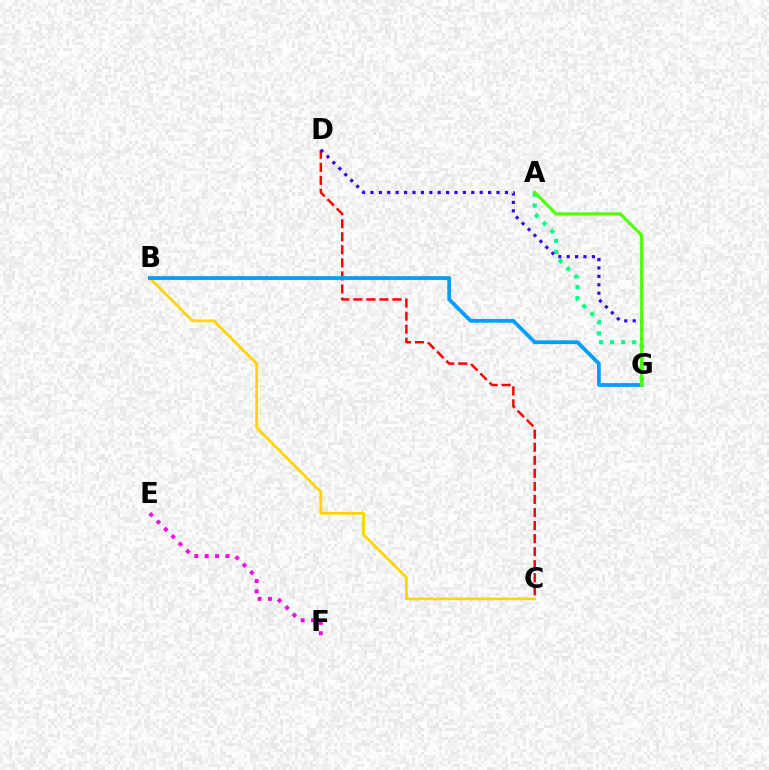{('B', 'C'): [{'color': '#ffd500', 'line_style': 'solid', 'thickness': 1.96}], ('E', 'F'): [{'color': '#ff00ed', 'line_style': 'dotted', 'thickness': 2.82}], ('C', 'D'): [{'color': '#ff0000', 'line_style': 'dashed', 'thickness': 1.77}], ('B', 'G'): [{'color': '#009eff', 'line_style': 'solid', 'thickness': 2.71}], ('A', 'G'): [{'color': '#00ff86', 'line_style': 'dotted', 'thickness': 3.0}, {'color': '#4fff00', 'line_style': 'solid', 'thickness': 2.29}], ('D', 'G'): [{'color': '#3700ff', 'line_style': 'dotted', 'thickness': 2.28}]}